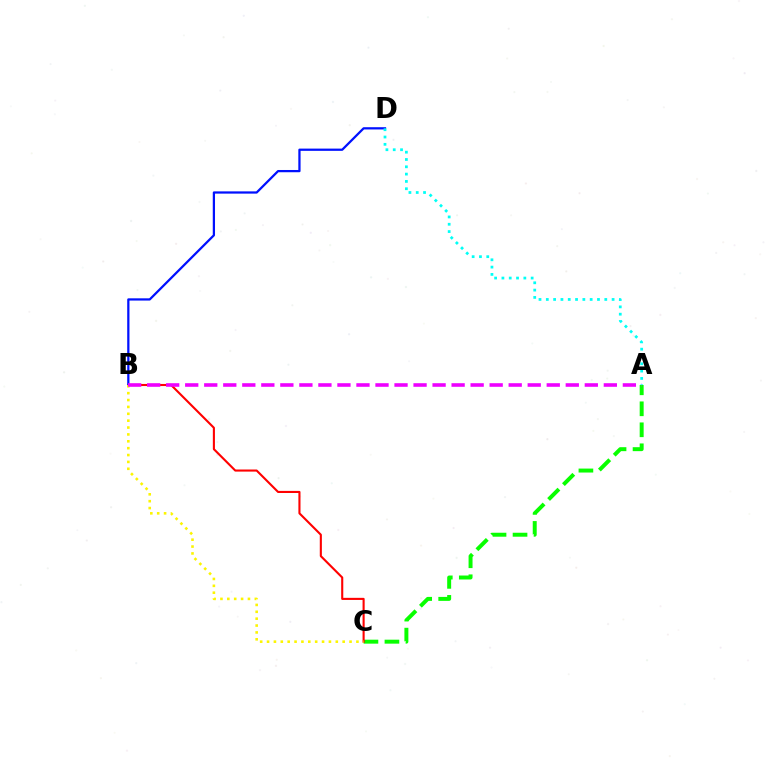{('A', 'C'): [{'color': '#08ff00', 'line_style': 'dashed', 'thickness': 2.85}], ('B', 'C'): [{'color': '#ff0000', 'line_style': 'solid', 'thickness': 1.51}, {'color': '#fcf500', 'line_style': 'dotted', 'thickness': 1.87}], ('B', 'D'): [{'color': '#0010ff', 'line_style': 'solid', 'thickness': 1.62}], ('A', 'B'): [{'color': '#ee00ff', 'line_style': 'dashed', 'thickness': 2.58}], ('A', 'D'): [{'color': '#00fff6', 'line_style': 'dotted', 'thickness': 1.99}]}